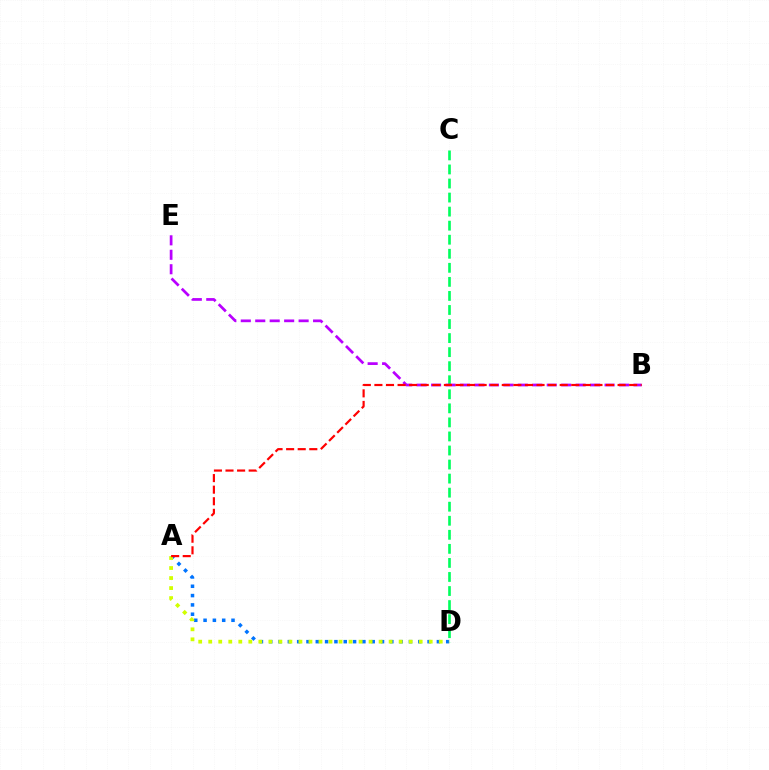{('C', 'D'): [{'color': '#00ff5c', 'line_style': 'dashed', 'thickness': 1.91}], ('A', 'D'): [{'color': '#0074ff', 'line_style': 'dotted', 'thickness': 2.53}, {'color': '#d1ff00', 'line_style': 'dotted', 'thickness': 2.72}], ('B', 'E'): [{'color': '#b900ff', 'line_style': 'dashed', 'thickness': 1.96}], ('A', 'B'): [{'color': '#ff0000', 'line_style': 'dashed', 'thickness': 1.57}]}